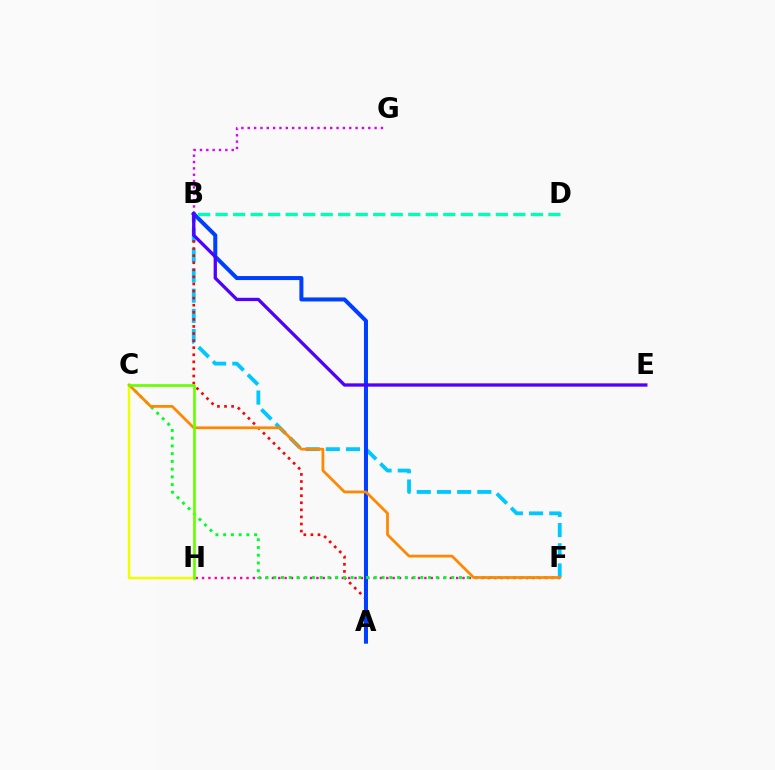{('B', 'F'): [{'color': '#00c7ff', 'line_style': 'dashed', 'thickness': 2.74}], ('A', 'B'): [{'color': '#ff0000', 'line_style': 'dotted', 'thickness': 1.92}, {'color': '#003fff', 'line_style': 'solid', 'thickness': 2.89}], ('B', 'G'): [{'color': '#d600ff', 'line_style': 'dotted', 'thickness': 1.72}], ('B', 'D'): [{'color': '#00ffaf', 'line_style': 'dashed', 'thickness': 2.38}], ('B', 'E'): [{'color': '#4f00ff', 'line_style': 'solid', 'thickness': 2.37}], ('F', 'H'): [{'color': '#ff00a0', 'line_style': 'dotted', 'thickness': 1.73}], ('C', 'F'): [{'color': '#00ff27', 'line_style': 'dotted', 'thickness': 2.1}, {'color': '#ff8800', 'line_style': 'solid', 'thickness': 1.98}], ('C', 'H'): [{'color': '#eeff00', 'line_style': 'solid', 'thickness': 1.79}, {'color': '#66ff00', 'line_style': 'solid', 'thickness': 1.92}]}